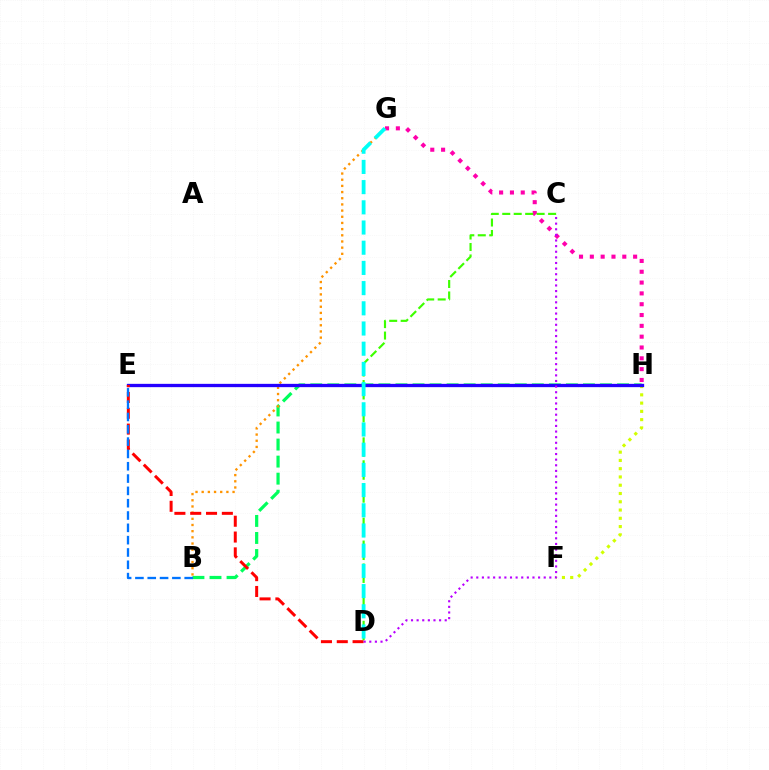{('B', 'H'): [{'color': '#00ff5c', 'line_style': 'dashed', 'thickness': 2.32}], ('B', 'G'): [{'color': '#ff9400', 'line_style': 'dotted', 'thickness': 1.68}], ('F', 'H'): [{'color': '#d1ff00', 'line_style': 'dotted', 'thickness': 2.25}], ('G', 'H'): [{'color': '#ff00ac', 'line_style': 'dotted', 'thickness': 2.94}], ('E', 'H'): [{'color': '#2500ff', 'line_style': 'solid', 'thickness': 2.38}], ('D', 'E'): [{'color': '#ff0000', 'line_style': 'dashed', 'thickness': 2.15}], ('C', 'D'): [{'color': '#3dff00', 'line_style': 'dashed', 'thickness': 1.56}, {'color': '#b900ff', 'line_style': 'dotted', 'thickness': 1.53}], ('D', 'G'): [{'color': '#00fff6', 'line_style': 'dashed', 'thickness': 2.74}], ('B', 'E'): [{'color': '#0074ff', 'line_style': 'dashed', 'thickness': 1.67}]}